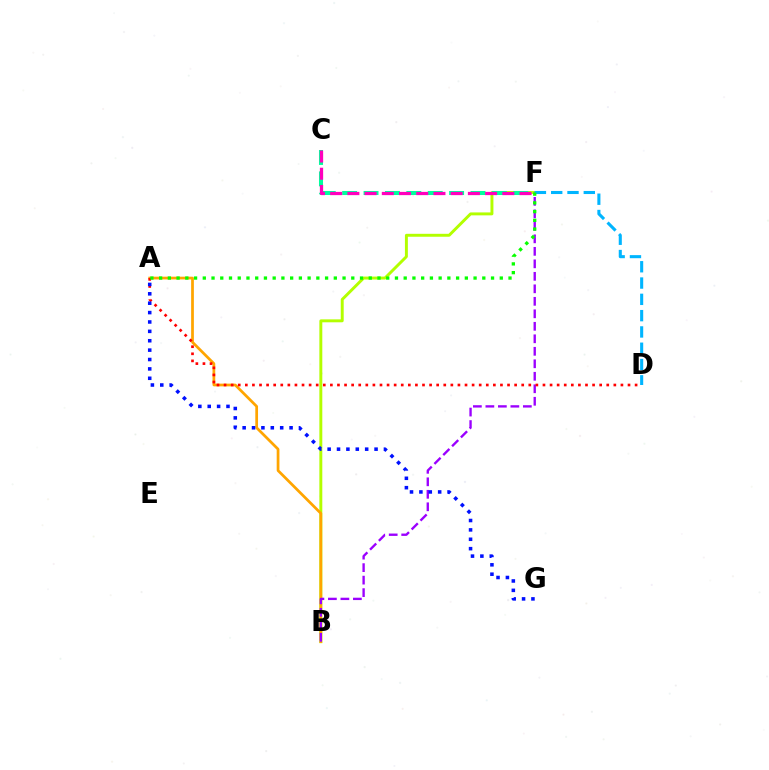{('B', 'F'): [{'color': '#b3ff00', 'line_style': 'solid', 'thickness': 2.11}, {'color': '#9b00ff', 'line_style': 'dashed', 'thickness': 1.7}], ('C', 'F'): [{'color': '#00ff9d', 'line_style': 'dashed', 'thickness': 2.91}, {'color': '#ff00bd', 'line_style': 'dashed', 'thickness': 2.34}], ('A', 'B'): [{'color': '#ffa500', 'line_style': 'solid', 'thickness': 1.97}], ('A', 'D'): [{'color': '#ff0000', 'line_style': 'dotted', 'thickness': 1.93}], ('D', 'F'): [{'color': '#00b5ff', 'line_style': 'dashed', 'thickness': 2.21}], ('A', 'G'): [{'color': '#0010ff', 'line_style': 'dotted', 'thickness': 2.55}], ('A', 'F'): [{'color': '#08ff00', 'line_style': 'dotted', 'thickness': 2.37}]}